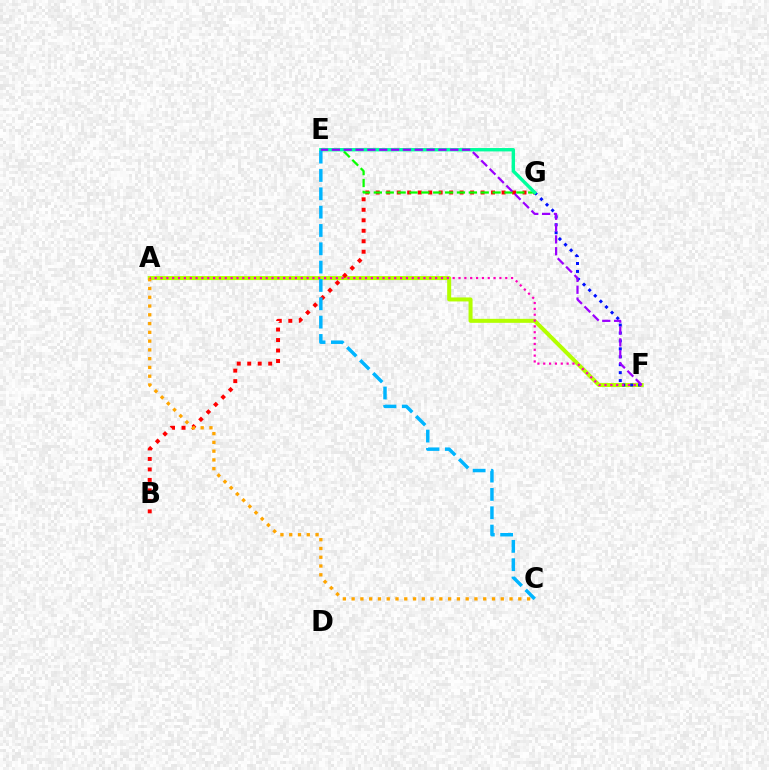{('A', 'F'): [{'color': '#b3ff00', 'line_style': 'solid', 'thickness': 2.88}, {'color': '#ff00bd', 'line_style': 'dotted', 'thickness': 1.59}], ('B', 'G'): [{'color': '#ff0000', 'line_style': 'dotted', 'thickness': 2.85}], ('F', 'G'): [{'color': '#0010ff', 'line_style': 'dotted', 'thickness': 2.15}], ('A', 'C'): [{'color': '#ffa500', 'line_style': 'dotted', 'thickness': 2.38}], ('E', 'G'): [{'color': '#08ff00', 'line_style': 'dashed', 'thickness': 1.61}, {'color': '#00ff9d', 'line_style': 'solid', 'thickness': 2.44}], ('C', 'E'): [{'color': '#00b5ff', 'line_style': 'dashed', 'thickness': 2.49}], ('E', 'F'): [{'color': '#9b00ff', 'line_style': 'dashed', 'thickness': 1.61}]}